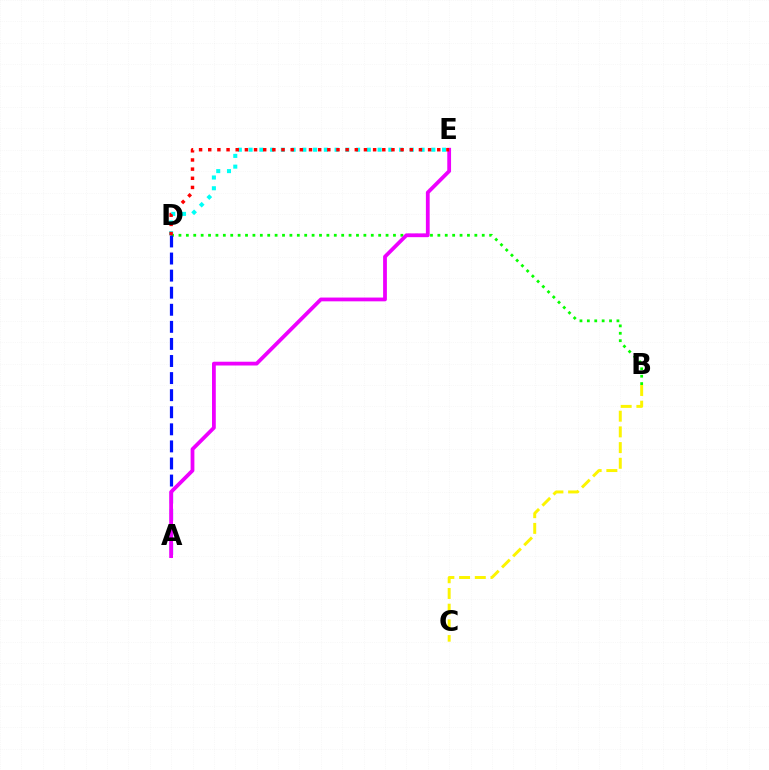{('B', 'C'): [{'color': '#fcf500', 'line_style': 'dashed', 'thickness': 2.13}], ('D', 'E'): [{'color': '#00fff6', 'line_style': 'dotted', 'thickness': 2.92}, {'color': '#ff0000', 'line_style': 'dotted', 'thickness': 2.49}], ('B', 'D'): [{'color': '#08ff00', 'line_style': 'dotted', 'thickness': 2.01}], ('A', 'D'): [{'color': '#0010ff', 'line_style': 'dashed', 'thickness': 2.32}], ('A', 'E'): [{'color': '#ee00ff', 'line_style': 'solid', 'thickness': 2.72}]}